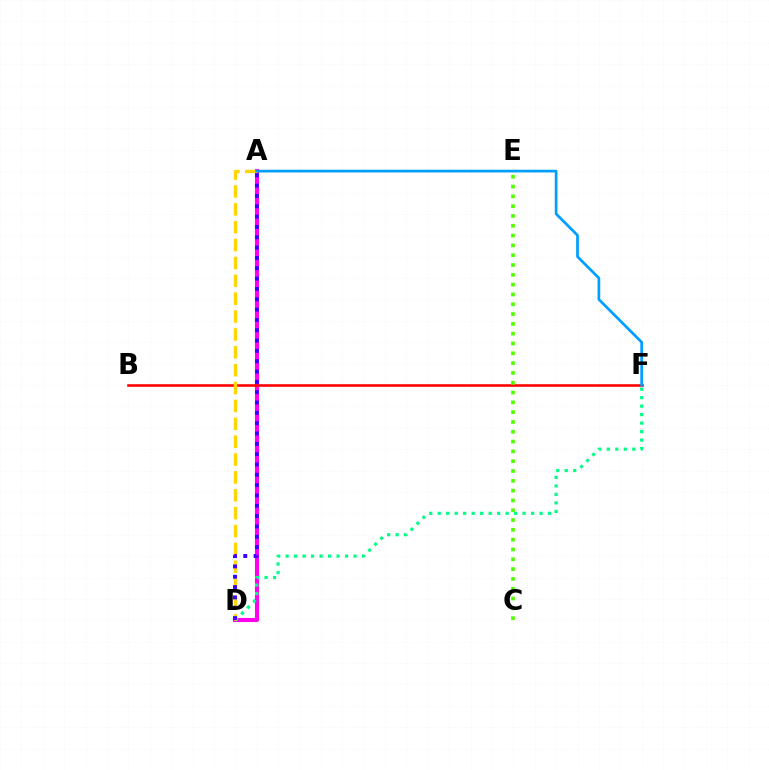{('A', 'D'): [{'color': '#ff00ed', 'line_style': 'solid', 'thickness': 2.95}, {'color': '#ffd500', 'line_style': 'dashed', 'thickness': 2.43}, {'color': '#3700ff', 'line_style': 'dotted', 'thickness': 2.81}], ('D', 'F'): [{'color': '#00ff86', 'line_style': 'dotted', 'thickness': 2.31}], ('B', 'F'): [{'color': '#ff0000', 'line_style': 'solid', 'thickness': 1.85}], ('C', 'E'): [{'color': '#4fff00', 'line_style': 'dotted', 'thickness': 2.67}], ('A', 'F'): [{'color': '#009eff', 'line_style': 'solid', 'thickness': 1.96}]}